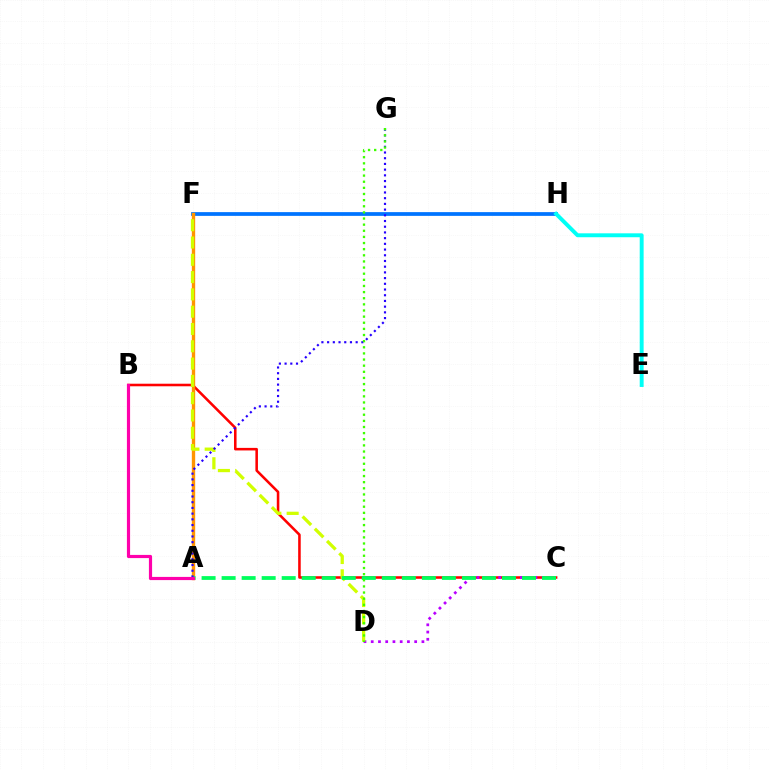{('B', 'C'): [{'color': '#ff0000', 'line_style': 'solid', 'thickness': 1.84}], ('F', 'H'): [{'color': '#0074ff', 'line_style': 'solid', 'thickness': 2.69}], ('C', 'D'): [{'color': '#b900ff', 'line_style': 'dotted', 'thickness': 1.97}], ('E', 'H'): [{'color': '#00fff6', 'line_style': 'solid', 'thickness': 2.82}], ('A', 'F'): [{'color': '#ff9400', 'line_style': 'solid', 'thickness': 2.42}], ('D', 'F'): [{'color': '#d1ff00', 'line_style': 'dashed', 'thickness': 2.35}], ('A', 'C'): [{'color': '#00ff5c', 'line_style': 'dashed', 'thickness': 2.72}], ('A', 'G'): [{'color': '#2500ff', 'line_style': 'dotted', 'thickness': 1.55}], ('D', 'G'): [{'color': '#3dff00', 'line_style': 'dotted', 'thickness': 1.67}], ('A', 'B'): [{'color': '#ff00ac', 'line_style': 'solid', 'thickness': 2.29}]}